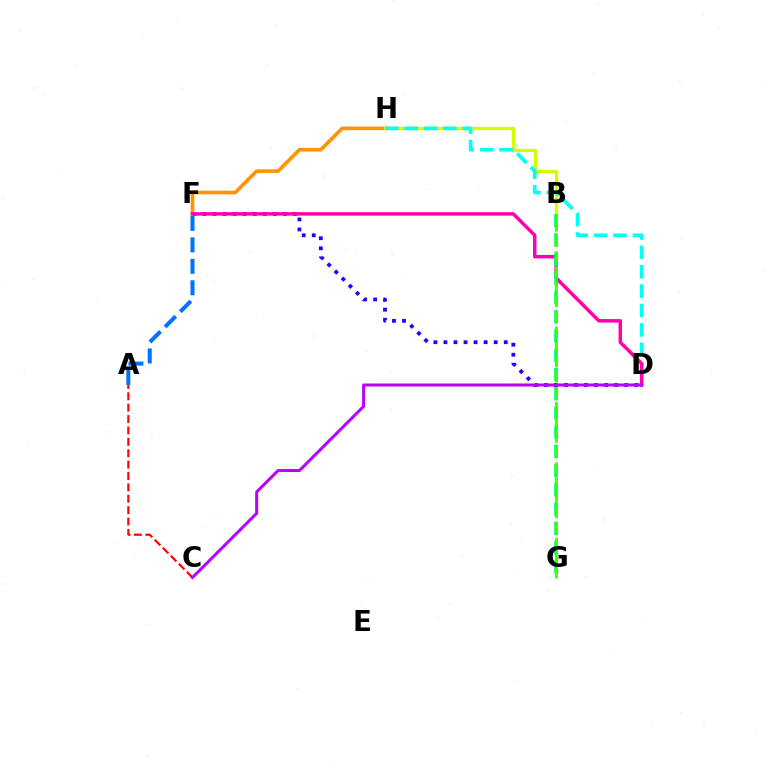{('A', 'F'): [{'color': '#0074ff', 'line_style': 'dashed', 'thickness': 2.92}], ('D', 'F'): [{'color': '#2500ff', 'line_style': 'dotted', 'thickness': 2.73}, {'color': '#ff00ac', 'line_style': 'solid', 'thickness': 2.49}], ('F', 'H'): [{'color': '#ff9400', 'line_style': 'solid', 'thickness': 2.64}], ('B', 'H'): [{'color': '#d1ff00', 'line_style': 'solid', 'thickness': 2.4}], ('D', 'H'): [{'color': '#00fff6', 'line_style': 'dashed', 'thickness': 2.63}], ('A', 'C'): [{'color': '#ff0000', 'line_style': 'dashed', 'thickness': 1.55}], ('B', 'G'): [{'color': '#00ff5c', 'line_style': 'dashed', 'thickness': 2.61}, {'color': '#3dff00', 'line_style': 'dashed', 'thickness': 2.05}], ('C', 'D'): [{'color': '#b900ff', 'line_style': 'solid', 'thickness': 2.17}]}